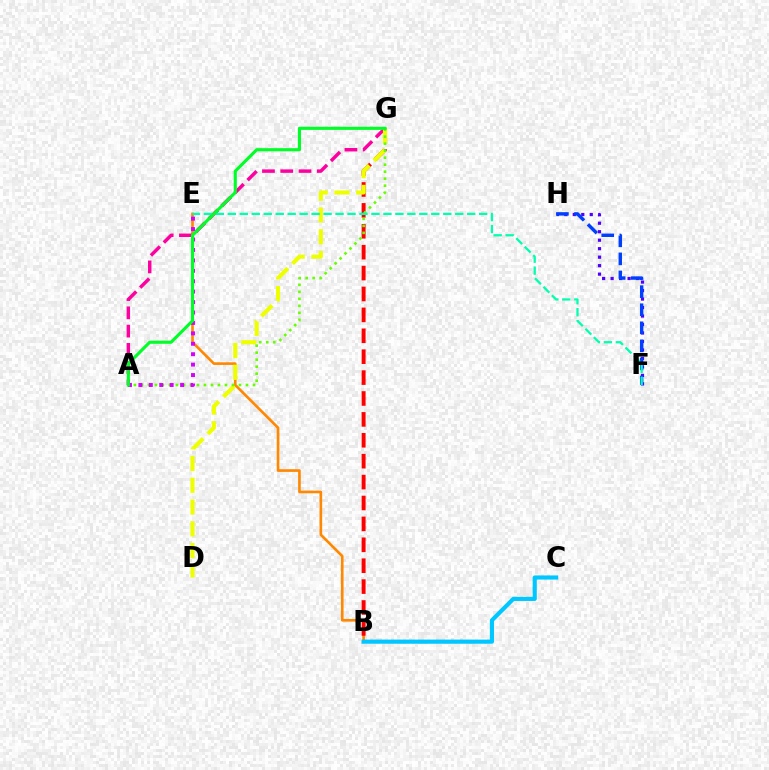{('B', 'E'): [{'color': '#ff8800', 'line_style': 'solid', 'thickness': 1.91}], ('A', 'G'): [{'color': '#ff00a0', 'line_style': 'dashed', 'thickness': 2.48}, {'color': '#66ff00', 'line_style': 'dotted', 'thickness': 1.9}, {'color': '#00ff27', 'line_style': 'solid', 'thickness': 2.24}], ('B', 'G'): [{'color': '#ff0000', 'line_style': 'dashed', 'thickness': 2.84}], ('D', 'G'): [{'color': '#eeff00', 'line_style': 'dashed', 'thickness': 2.96}], ('F', 'H'): [{'color': '#4f00ff', 'line_style': 'dotted', 'thickness': 2.31}, {'color': '#003fff', 'line_style': 'dashed', 'thickness': 2.45}], ('B', 'C'): [{'color': '#00c7ff', 'line_style': 'solid', 'thickness': 2.99}], ('E', 'F'): [{'color': '#00ffaf', 'line_style': 'dashed', 'thickness': 1.63}], ('A', 'E'): [{'color': '#d600ff', 'line_style': 'dotted', 'thickness': 2.83}]}